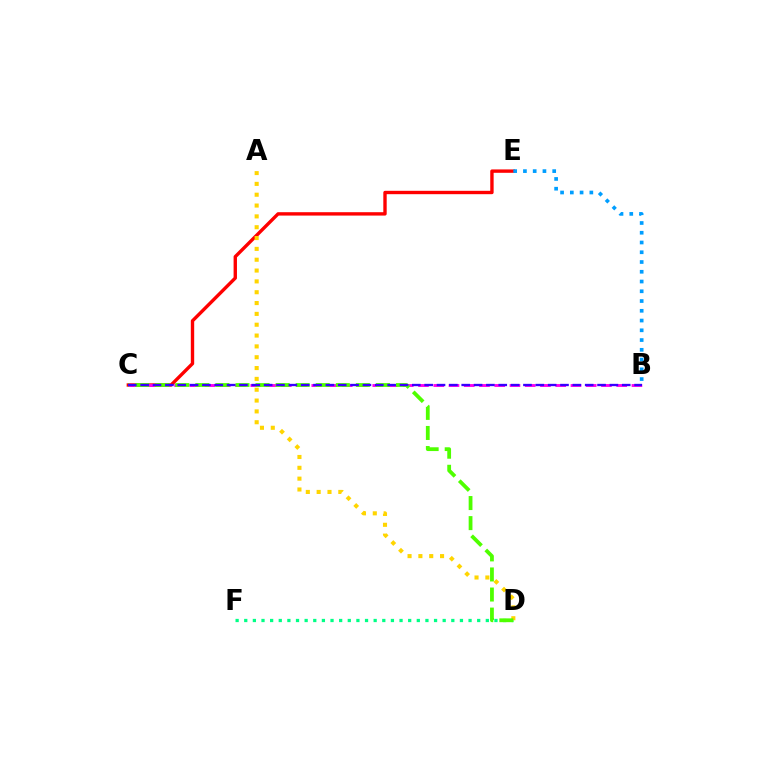{('C', 'E'): [{'color': '#ff0000', 'line_style': 'solid', 'thickness': 2.43}], ('D', 'F'): [{'color': '#00ff86', 'line_style': 'dotted', 'thickness': 2.34}], ('B', 'C'): [{'color': '#ff00ed', 'line_style': 'dashed', 'thickness': 2.07}, {'color': '#3700ff', 'line_style': 'dashed', 'thickness': 1.68}], ('A', 'D'): [{'color': '#ffd500', 'line_style': 'dotted', 'thickness': 2.94}], ('B', 'E'): [{'color': '#009eff', 'line_style': 'dotted', 'thickness': 2.65}], ('C', 'D'): [{'color': '#4fff00', 'line_style': 'dashed', 'thickness': 2.73}]}